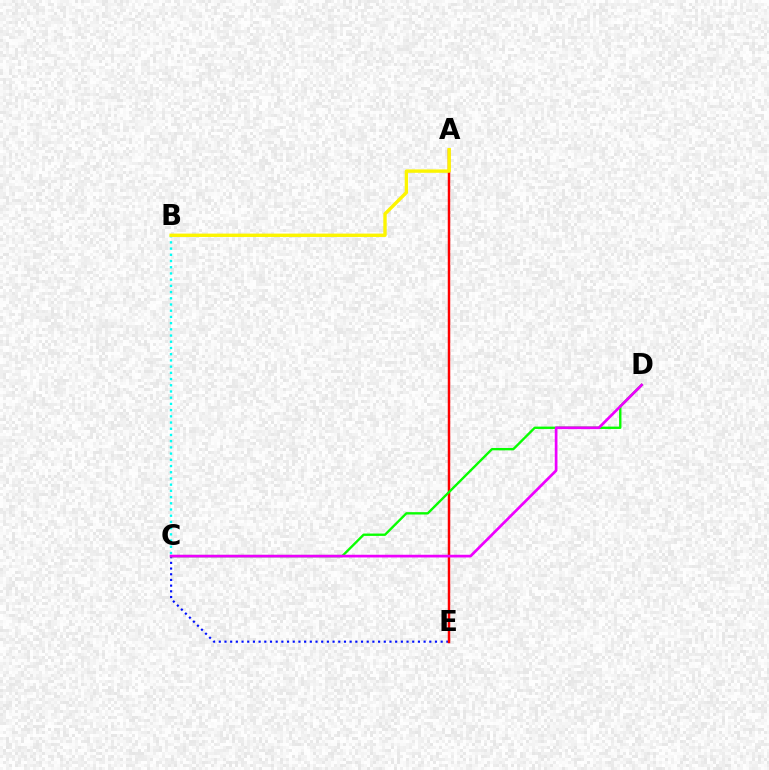{('B', 'C'): [{'color': '#00fff6', 'line_style': 'dotted', 'thickness': 1.69}], ('C', 'E'): [{'color': '#0010ff', 'line_style': 'dotted', 'thickness': 1.55}], ('A', 'E'): [{'color': '#ff0000', 'line_style': 'solid', 'thickness': 1.78}], ('A', 'B'): [{'color': '#fcf500', 'line_style': 'solid', 'thickness': 2.43}], ('C', 'D'): [{'color': '#08ff00', 'line_style': 'solid', 'thickness': 1.7}, {'color': '#ee00ff', 'line_style': 'solid', 'thickness': 1.95}]}